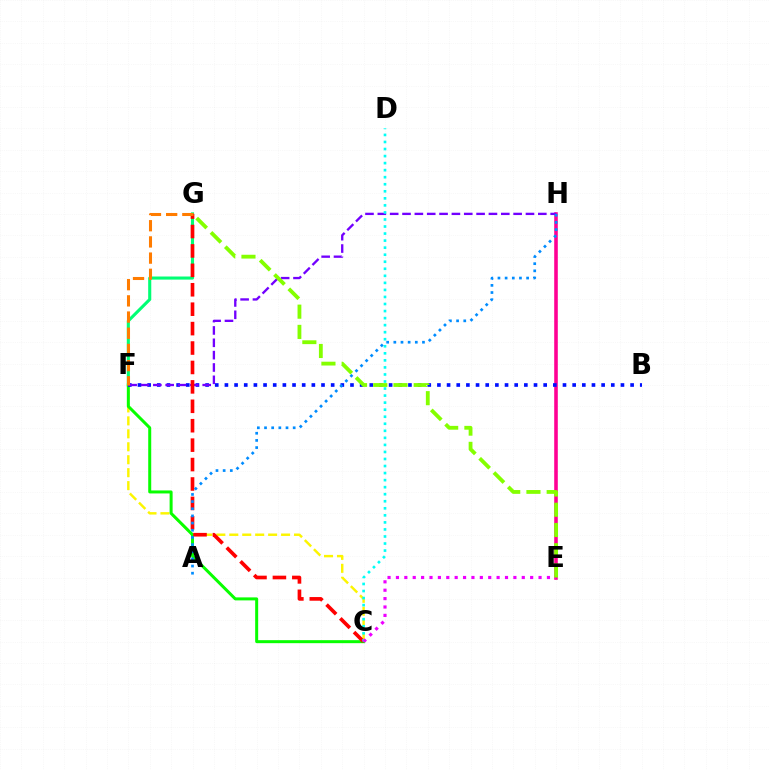{('C', 'F'): [{'color': '#fcf500', 'line_style': 'dashed', 'thickness': 1.76}, {'color': '#08ff00', 'line_style': 'solid', 'thickness': 2.16}], ('E', 'H'): [{'color': '#ff0094', 'line_style': 'solid', 'thickness': 2.58}], ('F', 'G'): [{'color': '#00ff74', 'line_style': 'solid', 'thickness': 2.23}, {'color': '#ff7c00', 'line_style': 'dashed', 'thickness': 2.2}], ('B', 'F'): [{'color': '#0010ff', 'line_style': 'dotted', 'thickness': 2.62}], ('F', 'H'): [{'color': '#7200ff', 'line_style': 'dashed', 'thickness': 1.68}], ('C', 'G'): [{'color': '#ff0000', 'line_style': 'dashed', 'thickness': 2.64}], ('C', 'D'): [{'color': '#00fff6', 'line_style': 'dotted', 'thickness': 1.91}], ('A', 'H'): [{'color': '#008cff', 'line_style': 'dotted', 'thickness': 1.95}], ('C', 'E'): [{'color': '#ee00ff', 'line_style': 'dotted', 'thickness': 2.28}], ('E', 'G'): [{'color': '#84ff00', 'line_style': 'dashed', 'thickness': 2.75}]}